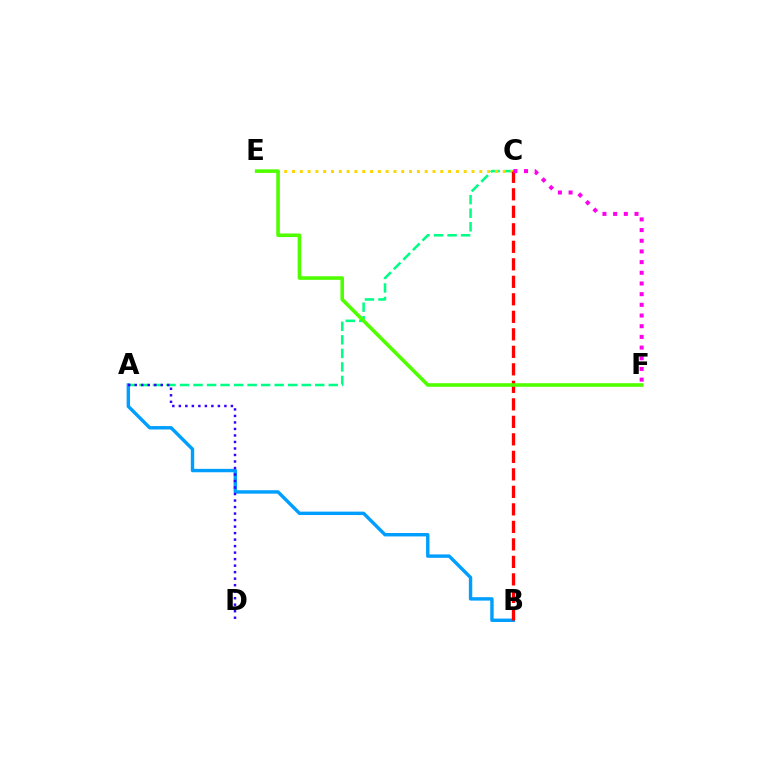{('A', 'C'): [{'color': '#00ff86', 'line_style': 'dashed', 'thickness': 1.84}], ('A', 'B'): [{'color': '#009eff', 'line_style': 'solid', 'thickness': 2.45}], ('C', 'E'): [{'color': '#ffd500', 'line_style': 'dotted', 'thickness': 2.12}], ('A', 'D'): [{'color': '#3700ff', 'line_style': 'dotted', 'thickness': 1.77}], ('B', 'C'): [{'color': '#ff0000', 'line_style': 'dashed', 'thickness': 2.38}], ('E', 'F'): [{'color': '#4fff00', 'line_style': 'solid', 'thickness': 2.58}], ('C', 'F'): [{'color': '#ff00ed', 'line_style': 'dotted', 'thickness': 2.9}]}